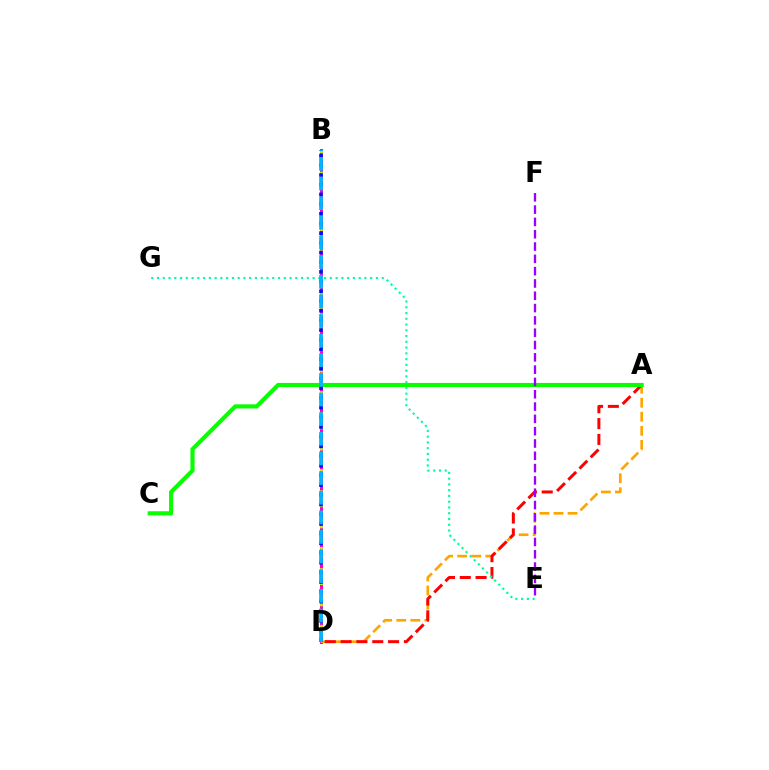{('B', 'D'): [{'color': '#ff00bd', 'line_style': 'solid', 'thickness': 2.14}, {'color': '#b3ff00', 'line_style': 'dotted', 'thickness': 1.92}, {'color': '#0010ff', 'line_style': 'dotted', 'thickness': 2.63}, {'color': '#00b5ff', 'line_style': 'dashed', 'thickness': 2.67}], ('A', 'D'): [{'color': '#ffa500', 'line_style': 'dashed', 'thickness': 1.91}, {'color': '#ff0000', 'line_style': 'dashed', 'thickness': 2.15}], ('A', 'C'): [{'color': '#08ff00', 'line_style': 'solid', 'thickness': 2.98}], ('E', 'G'): [{'color': '#00ff9d', 'line_style': 'dotted', 'thickness': 1.57}], ('E', 'F'): [{'color': '#9b00ff', 'line_style': 'dashed', 'thickness': 1.67}]}